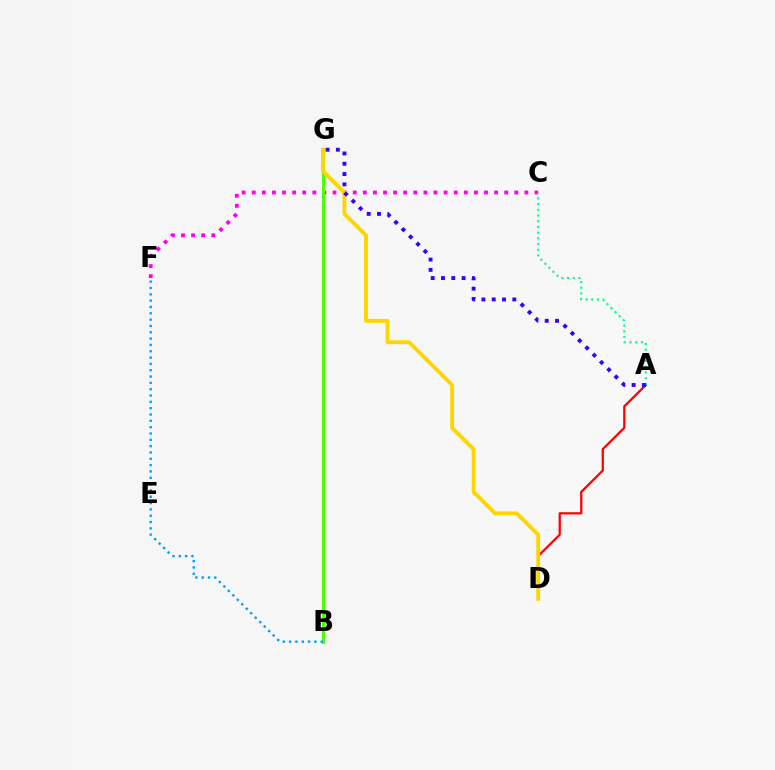{('C', 'F'): [{'color': '#ff00ed', 'line_style': 'dotted', 'thickness': 2.74}], ('A', 'D'): [{'color': '#ff0000', 'line_style': 'solid', 'thickness': 1.62}], ('B', 'G'): [{'color': '#4fff00', 'line_style': 'solid', 'thickness': 2.23}], ('D', 'G'): [{'color': '#ffd500', 'line_style': 'solid', 'thickness': 2.78}], ('B', 'F'): [{'color': '#009eff', 'line_style': 'dotted', 'thickness': 1.72}], ('A', 'C'): [{'color': '#00ff86', 'line_style': 'dotted', 'thickness': 1.55}], ('A', 'G'): [{'color': '#3700ff', 'line_style': 'dotted', 'thickness': 2.8}]}